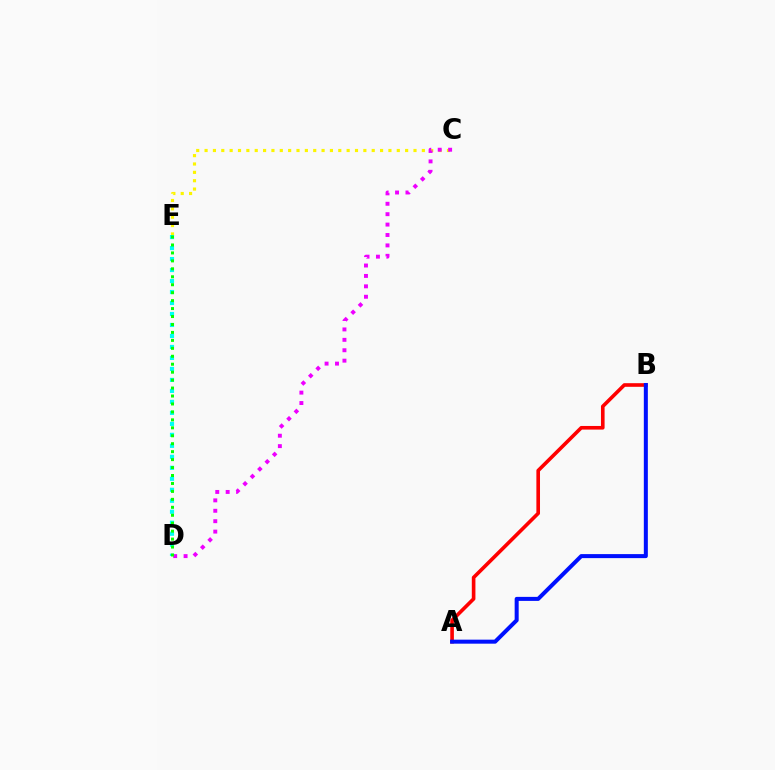{('C', 'E'): [{'color': '#fcf500', 'line_style': 'dotted', 'thickness': 2.27}], ('C', 'D'): [{'color': '#ee00ff', 'line_style': 'dotted', 'thickness': 2.83}], ('D', 'E'): [{'color': '#00fff6', 'line_style': 'dotted', 'thickness': 2.99}, {'color': '#08ff00', 'line_style': 'dotted', 'thickness': 2.16}], ('A', 'B'): [{'color': '#ff0000', 'line_style': 'solid', 'thickness': 2.61}, {'color': '#0010ff', 'line_style': 'solid', 'thickness': 2.89}]}